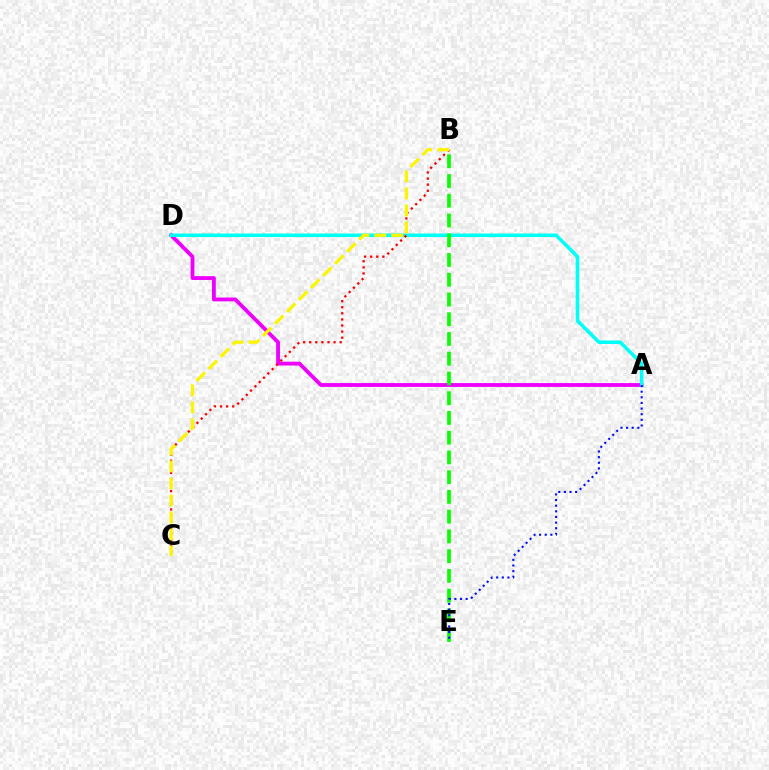{('A', 'D'): [{'color': '#ee00ff', 'line_style': 'solid', 'thickness': 2.76}, {'color': '#00fff6', 'line_style': 'solid', 'thickness': 2.55}], ('B', 'C'): [{'color': '#ff0000', 'line_style': 'dotted', 'thickness': 1.65}, {'color': '#fcf500', 'line_style': 'dashed', 'thickness': 2.31}], ('B', 'E'): [{'color': '#08ff00', 'line_style': 'dashed', 'thickness': 2.68}], ('A', 'E'): [{'color': '#0010ff', 'line_style': 'dotted', 'thickness': 1.53}]}